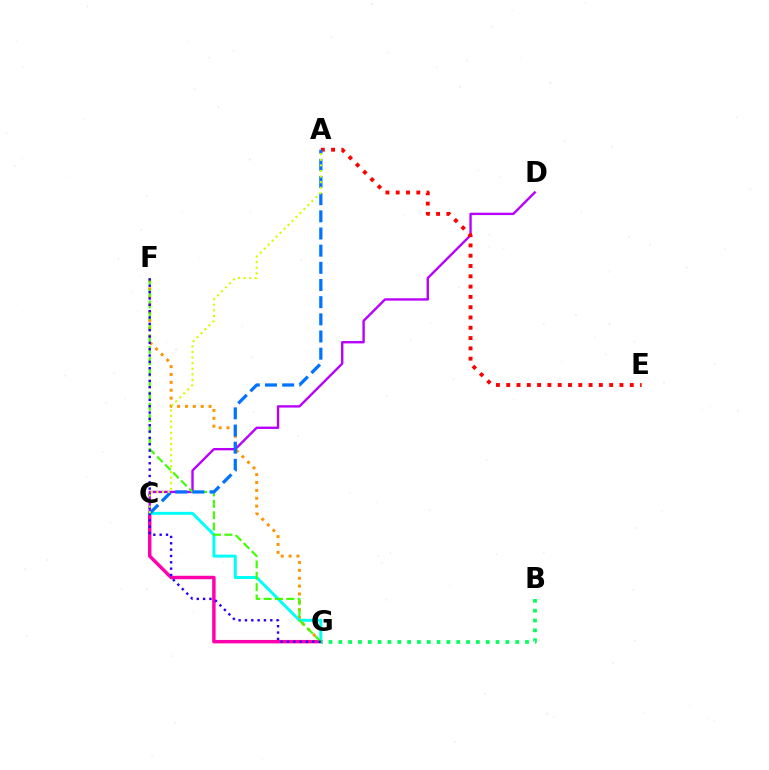{('C', 'G'): [{'color': '#ff00ac', 'line_style': 'solid', 'thickness': 2.48}, {'color': '#00fff6', 'line_style': 'solid', 'thickness': 2.14}], ('F', 'G'): [{'color': '#ff9400', 'line_style': 'dotted', 'thickness': 2.14}, {'color': '#3dff00', 'line_style': 'dashed', 'thickness': 1.54}, {'color': '#2500ff', 'line_style': 'dotted', 'thickness': 1.72}], ('C', 'D'): [{'color': '#b900ff', 'line_style': 'solid', 'thickness': 1.7}], ('A', 'E'): [{'color': '#ff0000', 'line_style': 'dotted', 'thickness': 2.8}], ('A', 'C'): [{'color': '#0074ff', 'line_style': 'dashed', 'thickness': 2.33}, {'color': '#d1ff00', 'line_style': 'dotted', 'thickness': 1.52}], ('B', 'G'): [{'color': '#00ff5c', 'line_style': 'dotted', 'thickness': 2.67}]}